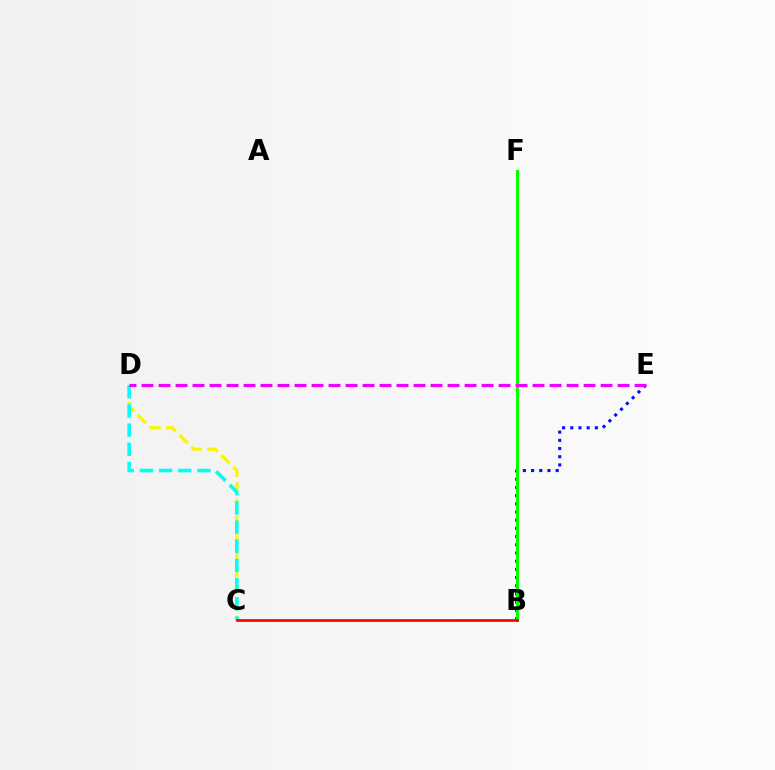{('B', 'E'): [{'color': '#0010ff', 'line_style': 'dotted', 'thickness': 2.23}], ('C', 'D'): [{'color': '#fcf500', 'line_style': 'dashed', 'thickness': 2.27}, {'color': '#00fff6', 'line_style': 'dashed', 'thickness': 2.61}], ('B', 'F'): [{'color': '#08ff00', 'line_style': 'solid', 'thickness': 2.22}], ('B', 'C'): [{'color': '#ff0000', 'line_style': 'solid', 'thickness': 1.95}], ('D', 'E'): [{'color': '#ee00ff', 'line_style': 'dashed', 'thickness': 2.31}]}